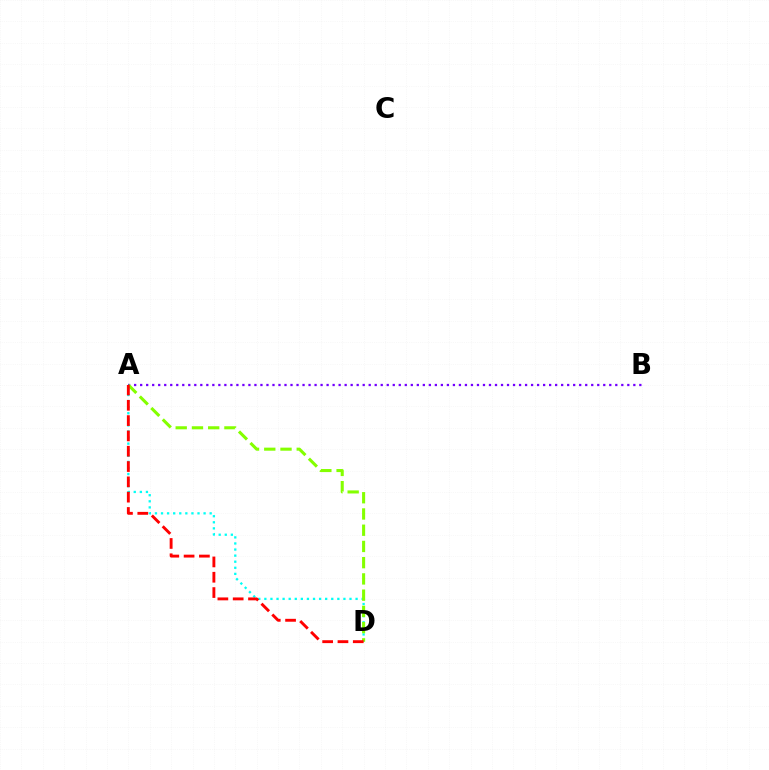{('A', 'D'): [{'color': '#00fff6', 'line_style': 'dotted', 'thickness': 1.65}, {'color': '#84ff00', 'line_style': 'dashed', 'thickness': 2.21}, {'color': '#ff0000', 'line_style': 'dashed', 'thickness': 2.08}], ('A', 'B'): [{'color': '#7200ff', 'line_style': 'dotted', 'thickness': 1.63}]}